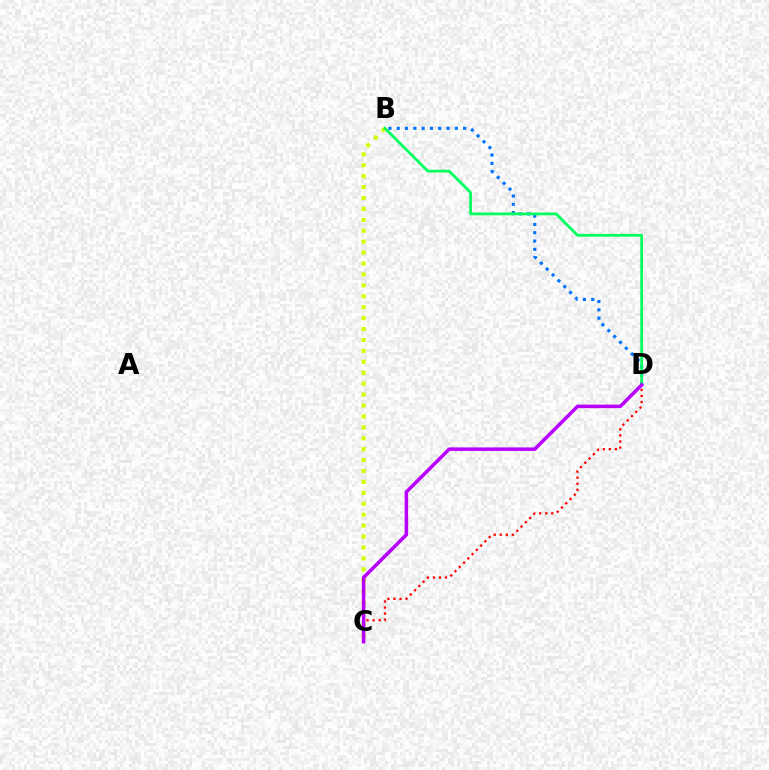{('B', 'C'): [{'color': '#d1ff00', 'line_style': 'dotted', 'thickness': 2.97}], ('B', 'D'): [{'color': '#0074ff', 'line_style': 'dotted', 'thickness': 2.26}, {'color': '#00ff5c', 'line_style': 'solid', 'thickness': 1.98}], ('C', 'D'): [{'color': '#ff0000', 'line_style': 'dotted', 'thickness': 1.64}, {'color': '#b900ff', 'line_style': 'solid', 'thickness': 2.53}]}